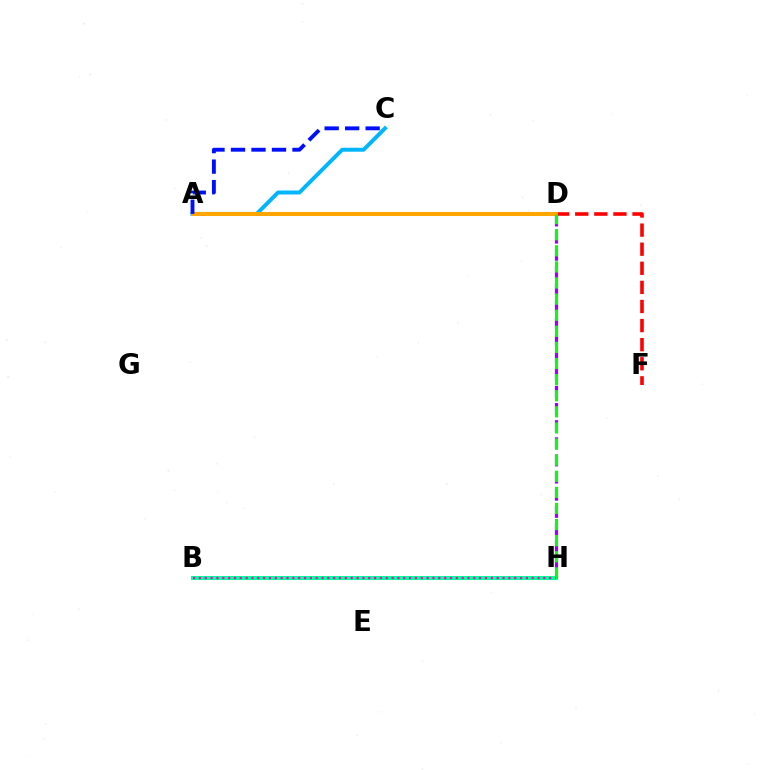{('D', 'F'): [{'color': '#ff0000', 'line_style': 'dashed', 'thickness': 2.59}], ('A', 'D'): [{'color': '#b3ff00', 'line_style': 'dotted', 'thickness': 1.83}, {'color': '#ffa500', 'line_style': 'solid', 'thickness': 2.9}], ('A', 'C'): [{'color': '#00b5ff', 'line_style': 'solid', 'thickness': 2.85}, {'color': '#0010ff', 'line_style': 'dashed', 'thickness': 2.79}], ('D', 'H'): [{'color': '#9b00ff', 'line_style': 'dashed', 'thickness': 2.33}, {'color': '#08ff00', 'line_style': 'dashed', 'thickness': 2.19}], ('B', 'H'): [{'color': '#00ff9d', 'line_style': 'solid', 'thickness': 2.91}, {'color': '#ff00bd', 'line_style': 'dotted', 'thickness': 1.59}]}